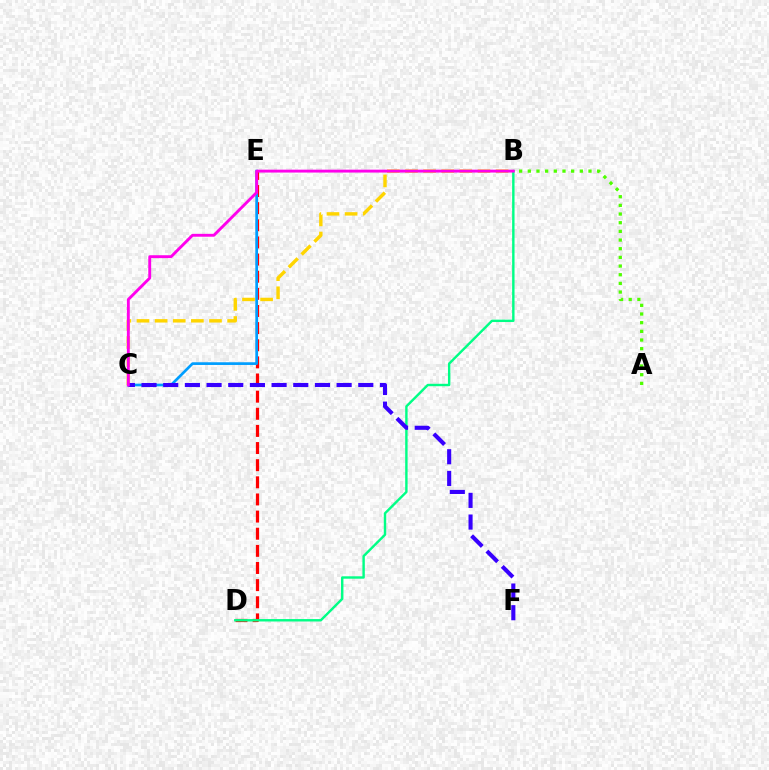{('D', 'E'): [{'color': '#ff0000', 'line_style': 'dashed', 'thickness': 2.33}], ('B', 'C'): [{'color': '#ffd500', 'line_style': 'dashed', 'thickness': 2.46}, {'color': '#ff00ed', 'line_style': 'solid', 'thickness': 2.08}], ('A', 'B'): [{'color': '#4fff00', 'line_style': 'dotted', 'thickness': 2.36}], ('B', 'D'): [{'color': '#00ff86', 'line_style': 'solid', 'thickness': 1.74}], ('C', 'E'): [{'color': '#009eff', 'line_style': 'solid', 'thickness': 1.95}], ('C', 'F'): [{'color': '#3700ff', 'line_style': 'dashed', 'thickness': 2.94}]}